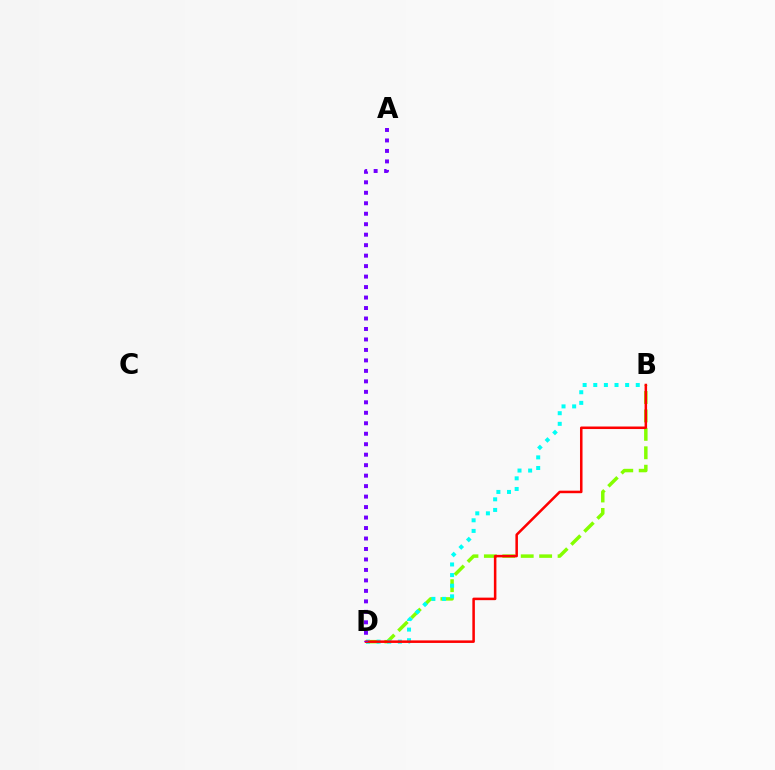{('B', 'D'): [{'color': '#84ff00', 'line_style': 'dashed', 'thickness': 2.5}, {'color': '#00fff6', 'line_style': 'dotted', 'thickness': 2.89}, {'color': '#ff0000', 'line_style': 'solid', 'thickness': 1.82}], ('A', 'D'): [{'color': '#7200ff', 'line_style': 'dotted', 'thickness': 2.85}]}